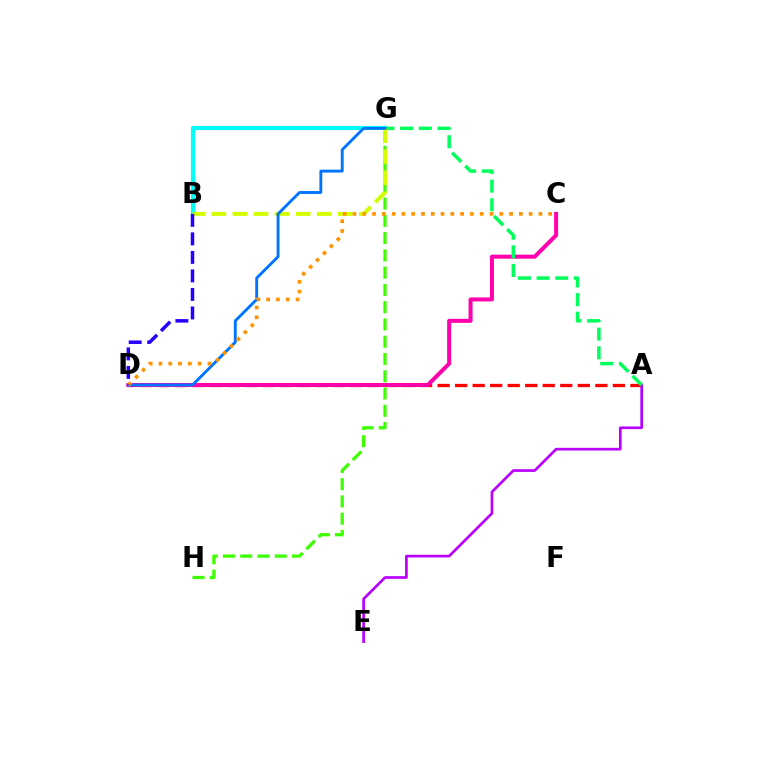{('A', 'D'): [{'color': '#ff0000', 'line_style': 'dashed', 'thickness': 2.38}], ('G', 'H'): [{'color': '#3dff00', 'line_style': 'dashed', 'thickness': 2.35}], ('A', 'E'): [{'color': '#b900ff', 'line_style': 'solid', 'thickness': 1.93}], ('B', 'G'): [{'color': '#00fff6', 'line_style': 'solid', 'thickness': 3.0}, {'color': '#d1ff00', 'line_style': 'dashed', 'thickness': 2.86}], ('C', 'D'): [{'color': '#ff00ac', 'line_style': 'solid', 'thickness': 2.88}, {'color': '#ff9400', 'line_style': 'dotted', 'thickness': 2.66}], ('A', 'G'): [{'color': '#00ff5c', 'line_style': 'dashed', 'thickness': 2.53}], ('D', 'G'): [{'color': '#0074ff', 'line_style': 'solid', 'thickness': 2.07}], ('B', 'D'): [{'color': '#2500ff', 'line_style': 'dashed', 'thickness': 2.52}]}